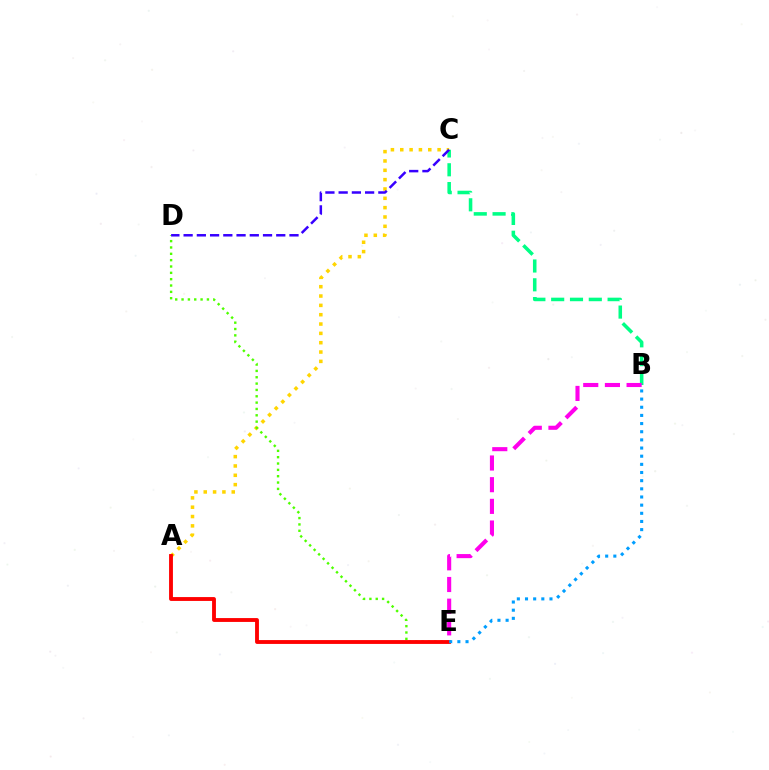{('B', 'C'): [{'color': '#00ff86', 'line_style': 'dashed', 'thickness': 2.55}], ('A', 'C'): [{'color': '#ffd500', 'line_style': 'dotted', 'thickness': 2.54}], ('D', 'E'): [{'color': '#4fff00', 'line_style': 'dotted', 'thickness': 1.72}], ('B', 'E'): [{'color': '#ff00ed', 'line_style': 'dashed', 'thickness': 2.94}, {'color': '#009eff', 'line_style': 'dotted', 'thickness': 2.22}], ('A', 'E'): [{'color': '#ff0000', 'line_style': 'solid', 'thickness': 2.77}], ('C', 'D'): [{'color': '#3700ff', 'line_style': 'dashed', 'thickness': 1.8}]}